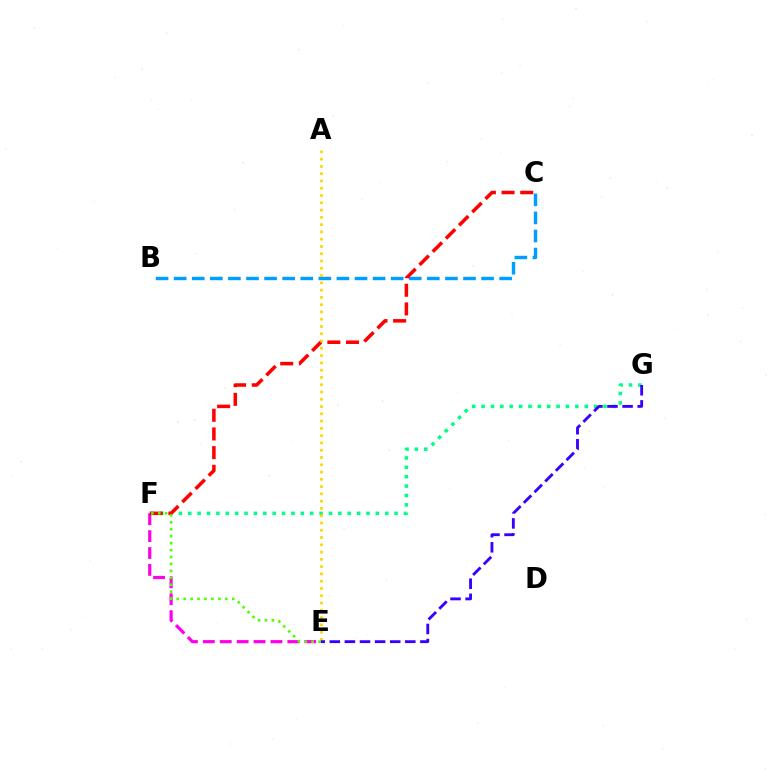{('E', 'F'): [{'color': '#ff00ed', 'line_style': 'dashed', 'thickness': 2.3}, {'color': '#4fff00', 'line_style': 'dotted', 'thickness': 1.88}], ('F', 'G'): [{'color': '#00ff86', 'line_style': 'dotted', 'thickness': 2.55}], ('B', 'C'): [{'color': '#009eff', 'line_style': 'dashed', 'thickness': 2.46}], ('C', 'F'): [{'color': '#ff0000', 'line_style': 'dashed', 'thickness': 2.54}], ('A', 'E'): [{'color': '#ffd500', 'line_style': 'dotted', 'thickness': 1.98}], ('E', 'G'): [{'color': '#3700ff', 'line_style': 'dashed', 'thickness': 2.05}]}